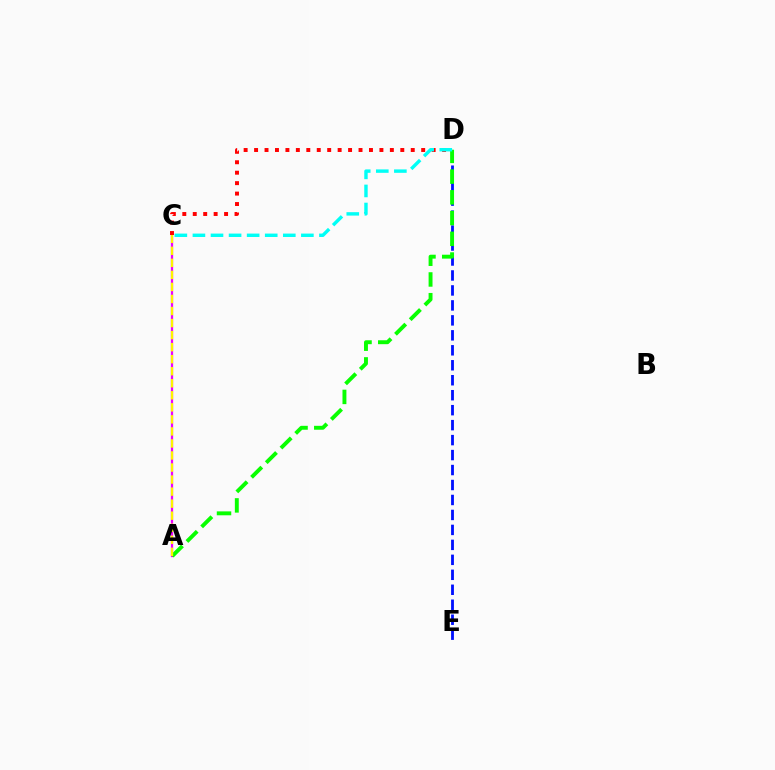{('A', 'C'): [{'color': '#ee00ff', 'line_style': 'solid', 'thickness': 1.62}, {'color': '#fcf500', 'line_style': 'dashed', 'thickness': 1.64}], ('D', 'E'): [{'color': '#0010ff', 'line_style': 'dashed', 'thickness': 2.03}], ('C', 'D'): [{'color': '#ff0000', 'line_style': 'dotted', 'thickness': 2.84}, {'color': '#00fff6', 'line_style': 'dashed', 'thickness': 2.46}], ('A', 'D'): [{'color': '#08ff00', 'line_style': 'dashed', 'thickness': 2.82}]}